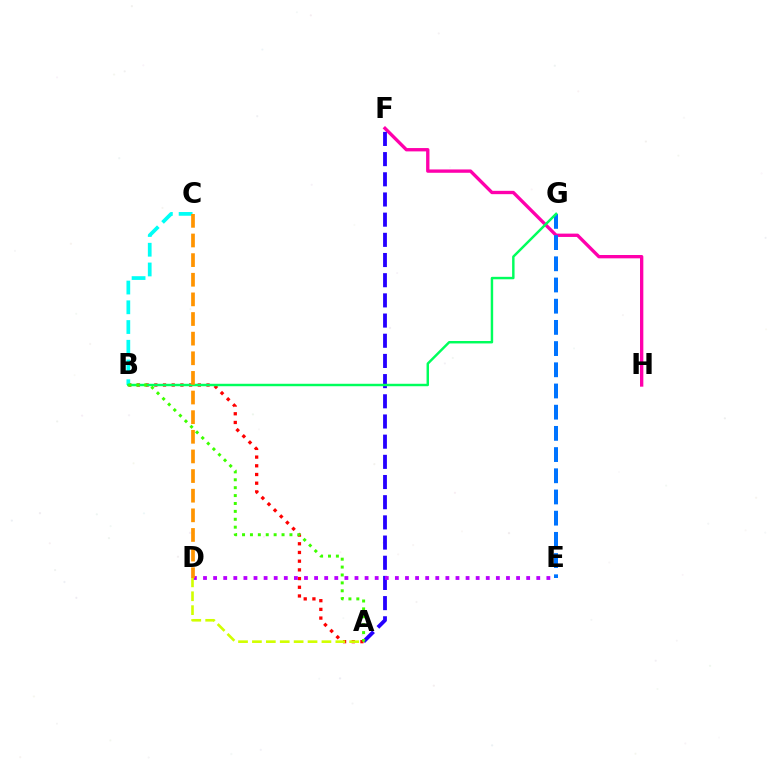{('F', 'H'): [{'color': '#ff00ac', 'line_style': 'solid', 'thickness': 2.4}], ('E', 'G'): [{'color': '#0074ff', 'line_style': 'dashed', 'thickness': 2.88}], ('A', 'B'): [{'color': '#ff0000', 'line_style': 'dotted', 'thickness': 2.36}, {'color': '#3dff00', 'line_style': 'dotted', 'thickness': 2.15}], ('B', 'C'): [{'color': '#00fff6', 'line_style': 'dashed', 'thickness': 2.68}], ('A', 'F'): [{'color': '#2500ff', 'line_style': 'dashed', 'thickness': 2.74}], ('D', 'E'): [{'color': '#b900ff', 'line_style': 'dotted', 'thickness': 2.74}], ('B', 'G'): [{'color': '#00ff5c', 'line_style': 'solid', 'thickness': 1.76}], ('A', 'D'): [{'color': '#d1ff00', 'line_style': 'dashed', 'thickness': 1.89}], ('C', 'D'): [{'color': '#ff9400', 'line_style': 'dashed', 'thickness': 2.67}]}